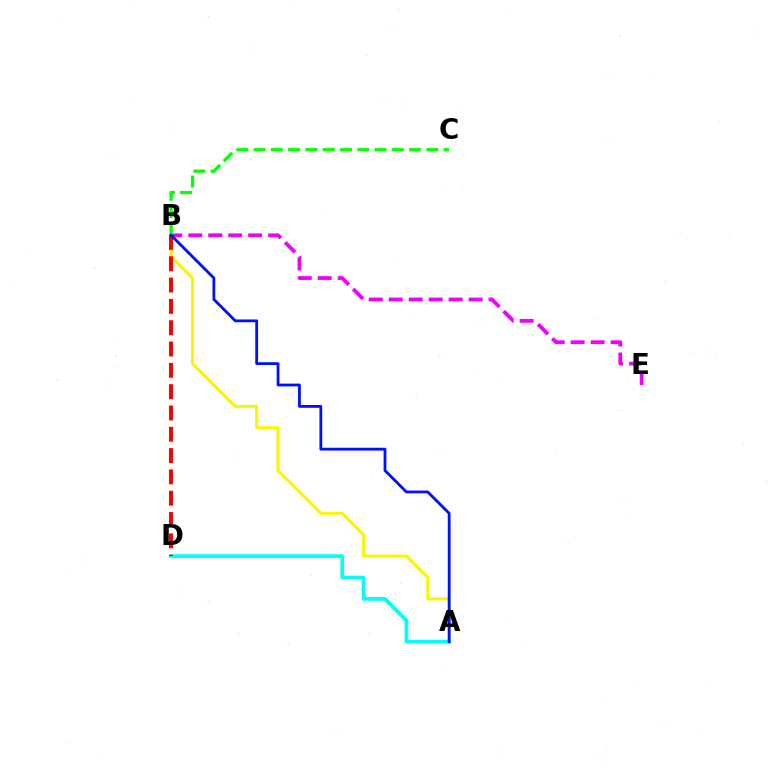{('A', 'B'): [{'color': '#fcf500', 'line_style': 'solid', 'thickness': 2.25}, {'color': '#0010ff', 'line_style': 'solid', 'thickness': 2.02}], ('A', 'D'): [{'color': '#00fff6', 'line_style': 'solid', 'thickness': 2.65}], ('B', 'D'): [{'color': '#ff0000', 'line_style': 'dashed', 'thickness': 2.9}], ('B', 'E'): [{'color': '#ee00ff', 'line_style': 'dashed', 'thickness': 2.71}], ('B', 'C'): [{'color': '#08ff00', 'line_style': 'dashed', 'thickness': 2.35}]}